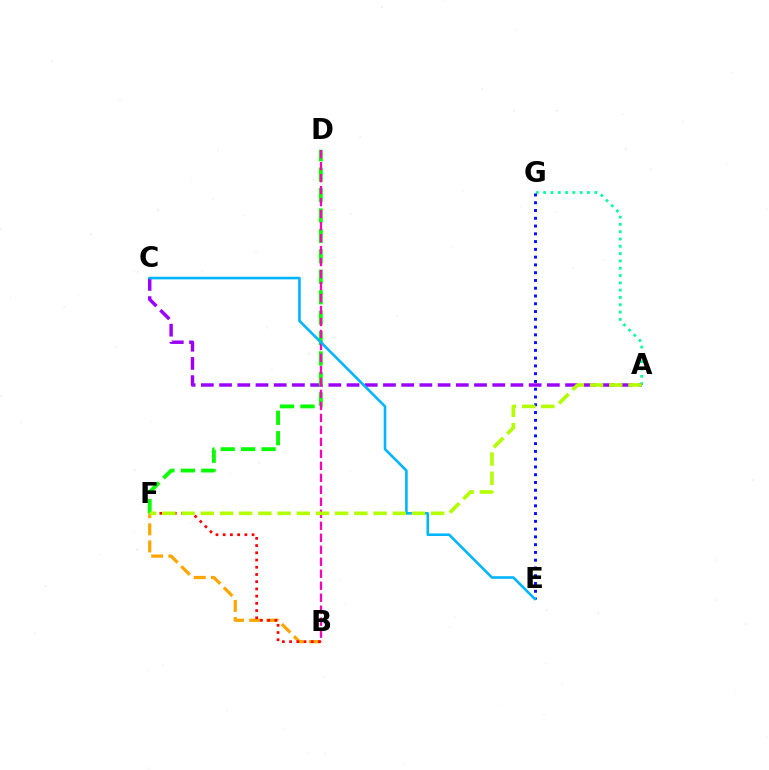{('B', 'F'): [{'color': '#ffa500', 'line_style': 'dashed', 'thickness': 2.33}, {'color': '#ff0000', 'line_style': 'dotted', 'thickness': 1.96}], ('A', 'G'): [{'color': '#00ff9d', 'line_style': 'dotted', 'thickness': 1.99}], ('E', 'G'): [{'color': '#0010ff', 'line_style': 'dotted', 'thickness': 2.11}], ('A', 'C'): [{'color': '#9b00ff', 'line_style': 'dashed', 'thickness': 2.47}], ('D', 'F'): [{'color': '#08ff00', 'line_style': 'dashed', 'thickness': 2.77}], ('B', 'D'): [{'color': '#ff00bd', 'line_style': 'dashed', 'thickness': 1.63}], ('C', 'E'): [{'color': '#00b5ff', 'line_style': 'solid', 'thickness': 1.88}], ('A', 'F'): [{'color': '#b3ff00', 'line_style': 'dashed', 'thickness': 2.61}]}